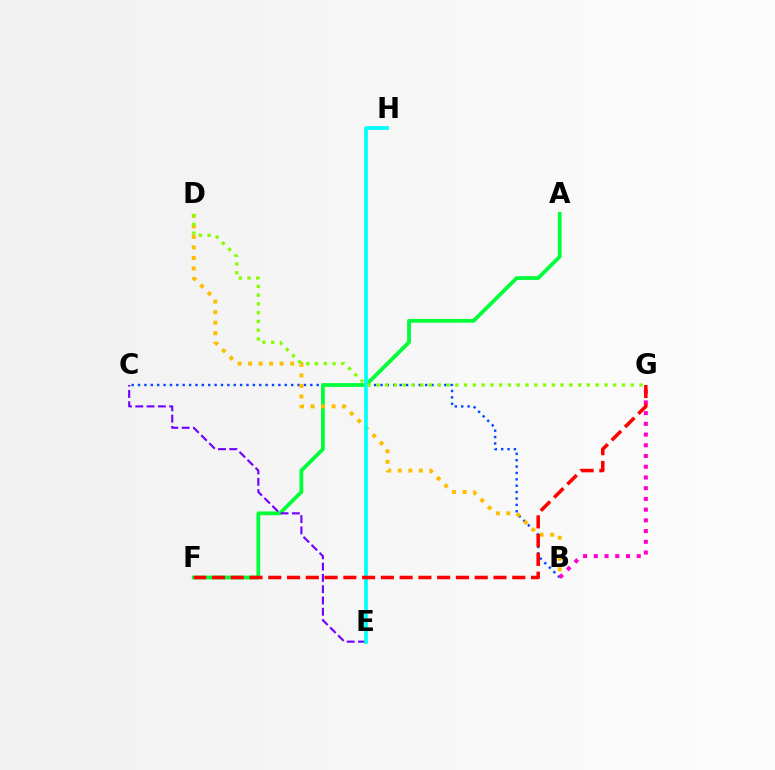{('B', 'C'): [{'color': '#004bff', 'line_style': 'dotted', 'thickness': 1.73}], ('A', 'F'): [{'color': '#00ff39', 'line_style': 'solid', 'thickness': 2.72}], ('B', 'D'): [{'color': '#ffbd00', 'line_style': 'dotted', 'thickness': 2.86}], ('B', 'G'): [{'color': '#ff00cf', 'line_style': 'dotted', 'thickness': 2.91}], ('C', 'E'): [{'color': '#7200ff', 'line_style': 'dashed', 'thickness': 1.53}], ('E', 'H'): [{'color': '#00fff6', 'line_style': 'solid', 'thickness': 2.65}], ('F', 'G'): [{'color': '#ff0000', 'line_style': 'dashed', 'thickness': 2.55}], ('D', 'G'): [{'color': '#84ff00', 'line_style': 'dotted', 'thickness': 2.38}]}